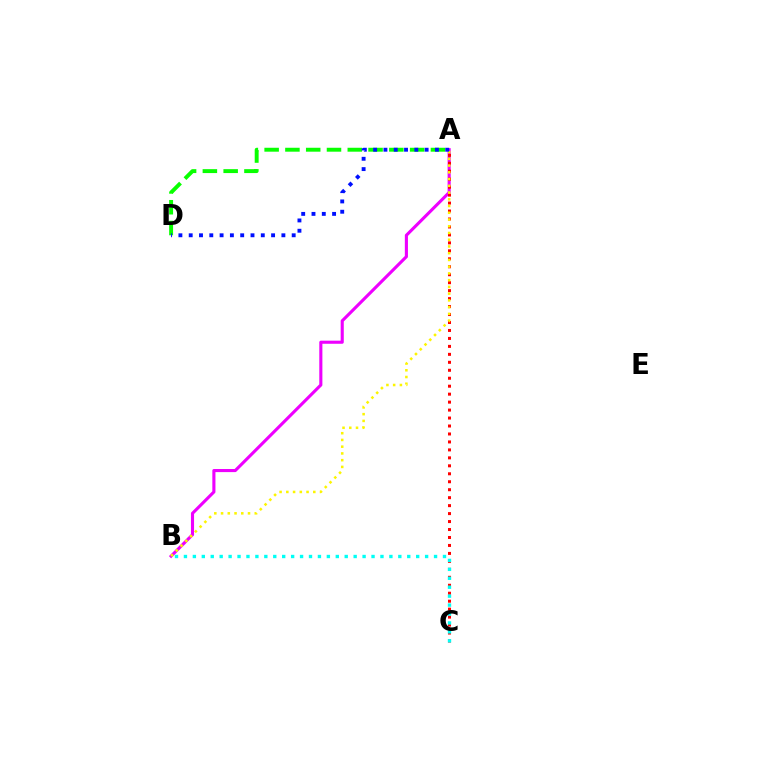{('A', 'B'): [{'color': '#ee00ff', 'line_style': 'solid', 'thickness': 2.23}, {'color': '#fcf500', 'line_style': 'dotted', 'thickness': 1.83}], ('A', 'C'): [{'color': '#ff0000', 'line_style': 'dotted', 'thickness': 2.16}], ('B', 'C'): [{'color': '#00fff6', 'line_style': 'dotted', 'thickness': 2.43}], ('A', 'D'): [{'color': '#08ff00', 'line_style': 'dashed', 'thickness': 2.82}, {'color': '#0010ff', 'line_style': 'dotted', 'thickness': 2.8}]}